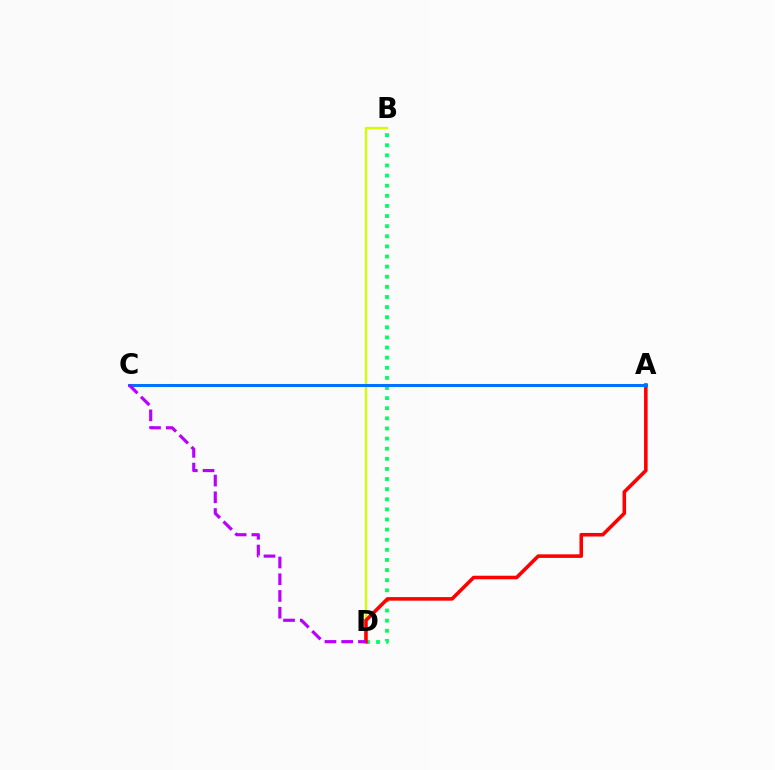{('B', 'D'): [{'color': '#d1ff00', 'line_style': 'solid', 'thickness': 1.68}, {'color': '#00ff5c', 'line_style': 'dotted', 'thickness': 2.75}], ('A', 'D'): [{'color': '#ff0000', 'line_style': 'solid', 'thickness': 2.57}], ('A', 'C'): [{'color': '#0074ff', 'line_style': 'solid', 'thickness': 2.18}], ('C', 'D'): [{'color': '#b900ff', 'line_style': 'dashed', 'thickness': 2.27}]}